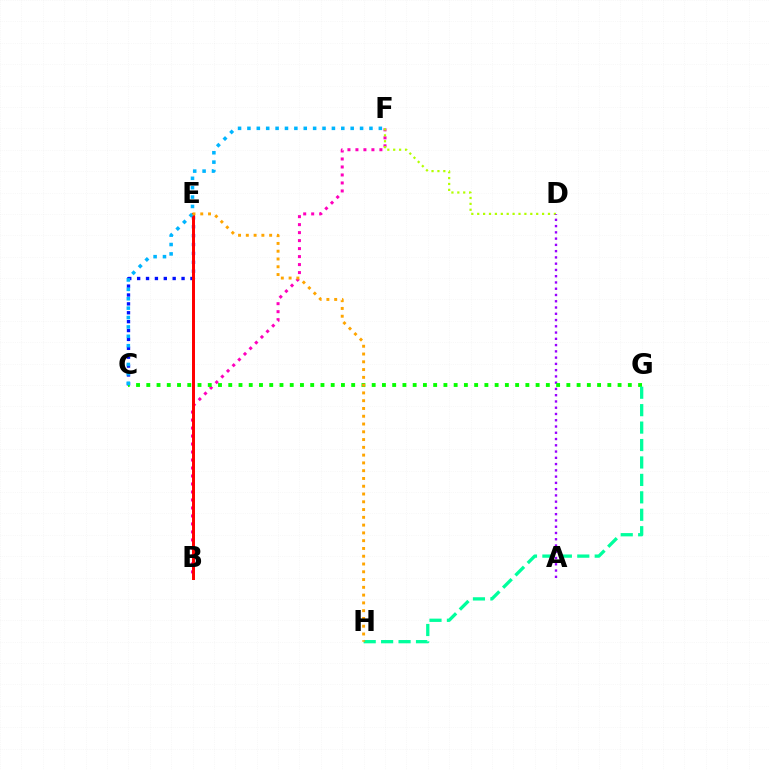{('B', 'F'): [{'color': '#ff00bd', 'line_style': 'dotted', 'thickness': 2.17}], ('C', 'E'): [{'color': '#0010ff', 'line_style': 'dotted', 'thickness': 2.41}], ('B', 'E'): [{'color': '#ff0000', 'line_style': 'solid', 'thickness': 2.14}], ('D', 'F'): [{'color': '#b3ff00', 'line_style': 'dotted', 'thickness': 1.6}], ('A', 'D'): [{'color': '#9b00ff', 'line_style': 'dotted', 'thickness': 1.7}], ('C', 'G'): [{'color': '#08ff00', 'line_style': 'dotted', 'thickness': 2.78}], ('C', 'F'): [{'color': '#00b5ff', 'line_style': 'dotted', 'thickness': 2.55}], ('G', 'H'): [{'color': '#00ff9d', 'line_style': 'dashed', 'thickness': 2.37}], ('E', 'H'): [{'color': '#ffa500', 'line_style': 'dotted', 'thickness': 2.11}]}